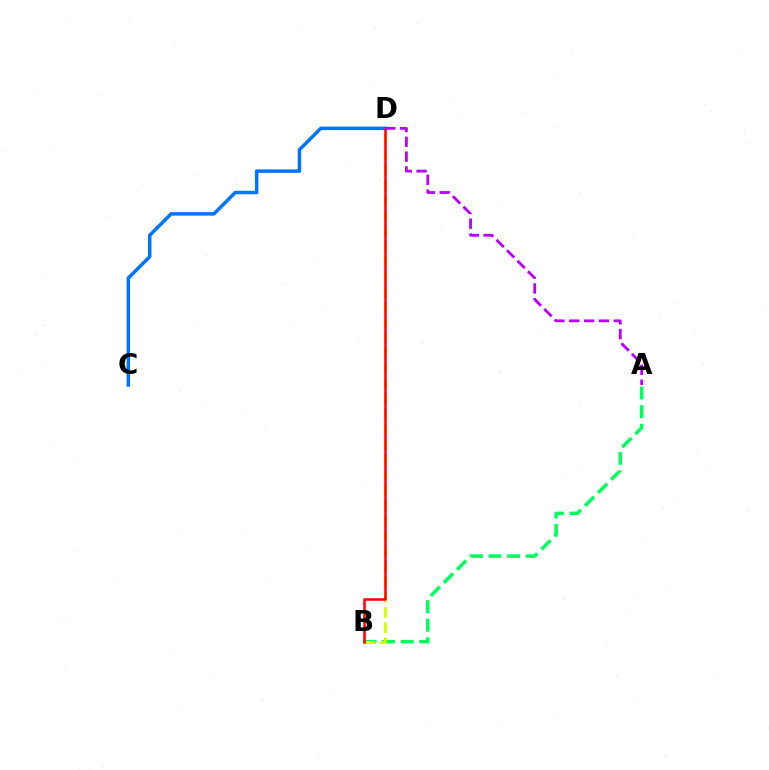{('C', 'D'): [{'color': '#0074ff', 'line_style': 'solid', 'thickness': 2.51}], ('A', 'B'): [{'color': '#00ff5c', 'line_style': 'dashed', 'thickness': 2.52}], ('B', 'D'): [{'color': '#d1ff00', 'line_style': 'dashed', 'thickness': 2.07}, {'color': '#ff0000', 'line_style': 'solid', 'thickness': 1.82}], ('A', 'D'): [{'color': '#b900ff', 'line_style': 'dashed', 'thickness': 2.02}]}